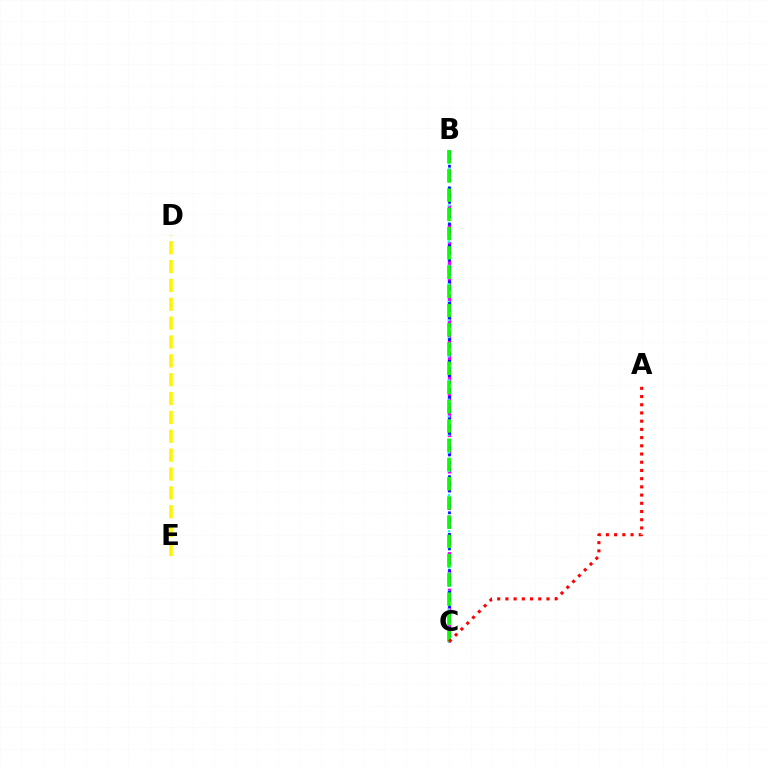{('D', 'E'): [{'color': '#fcf500', 'line_style': 'dashed', 'thickness': 2.56}], ('B', 'C'): [{'color': '#ee00ff', 'line_style': 'dashed', 'thickness': 2.48}, {'color': '#00fff6', 'line_style': 'dotted', 'thickness': 1.64}, {'color': '#0010ff', 'line_style': 'dotted', 'thickness': 1.96}, {'color': '#08ff00', 'line_style': 'dashed', 'thickness': 2.61}], ('A', 'C'): [{'color': '#ff0000', 'line_style': 'dotted', 'thickness': 2.23}]}